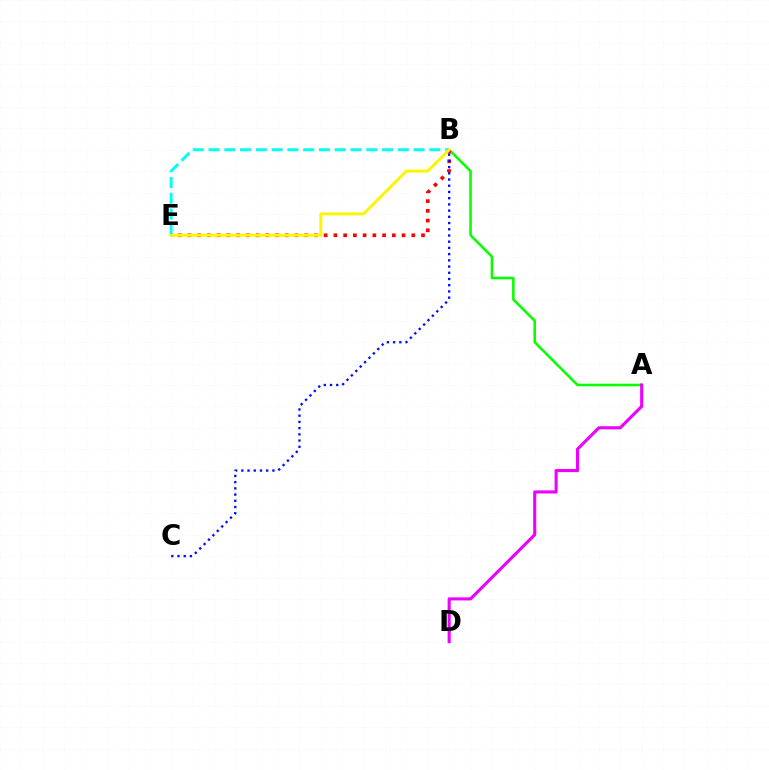{('A', 'B'): [{'color': '#08ff00', 'line_style': 'solid', 'thickness': 1.85}], ('B', 'E'): [{'color': '#00fff6', 'line_style': 'dashed', 'thickness': 2.14}, {'color': '#ff0000', 'line_style': 'dotted', 'thickness': 2.64}, {'color': '#fcf500', 'line_style': 'solid', 'thickness': 2.14}], ('A', 'D'): [{'color': '#ee00ff', 'line_style': 'solid', 'thickness': 2.22}], ('B', 'C'): [{'color': '#0010ff', 'line_style': 'dotted', 'thickness': 1.69}]}